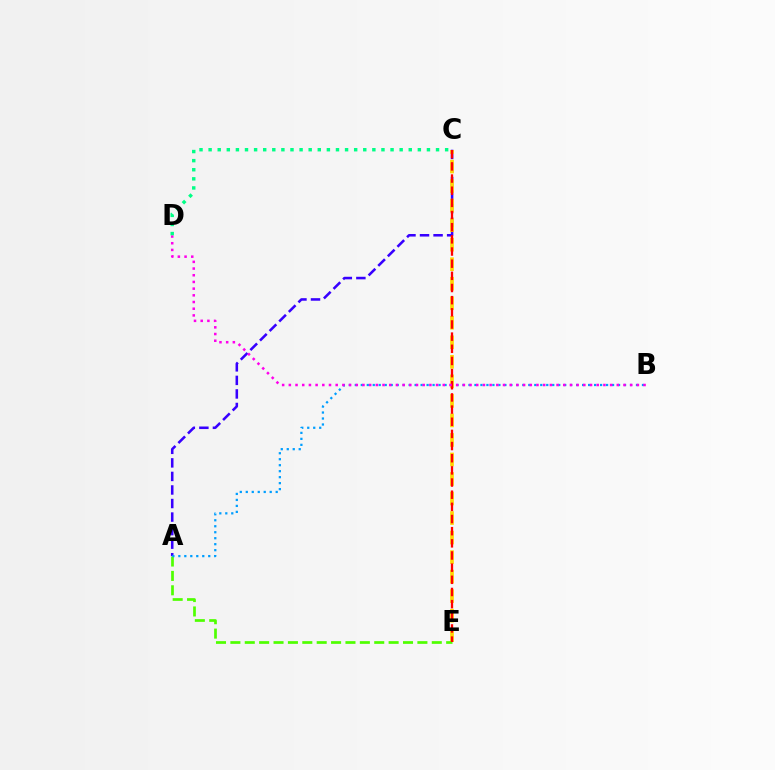{('A', 'C'): [{'color': '#3700ff', 'line_style': 'dashed', 'thickness': 1.84}], ('C', 'E'): [{'color': '#ffd500', 'line_style': 'dashed', 'thickness': 2.65}, {'color': '#ff0000', 'line_style': 'dashed', 'thickness': 1.65}], ('A', 'E'): [{'color': '#4fff00', 'line_style': 'dashed', 'thickness': 1.95}], ('A', 'B'): [{'color': '#009eff', 'line_style': 'dotted', 'thickness': 1.63}], ('B', 'D'): [{'color': '#ff00ed', 'line_style': 'dotted', 'thickness': 1.82}], ('C', 'D'): [{'color': '#00ff86', 'line_style': 'dotted', 'thickness': 2.47}]}